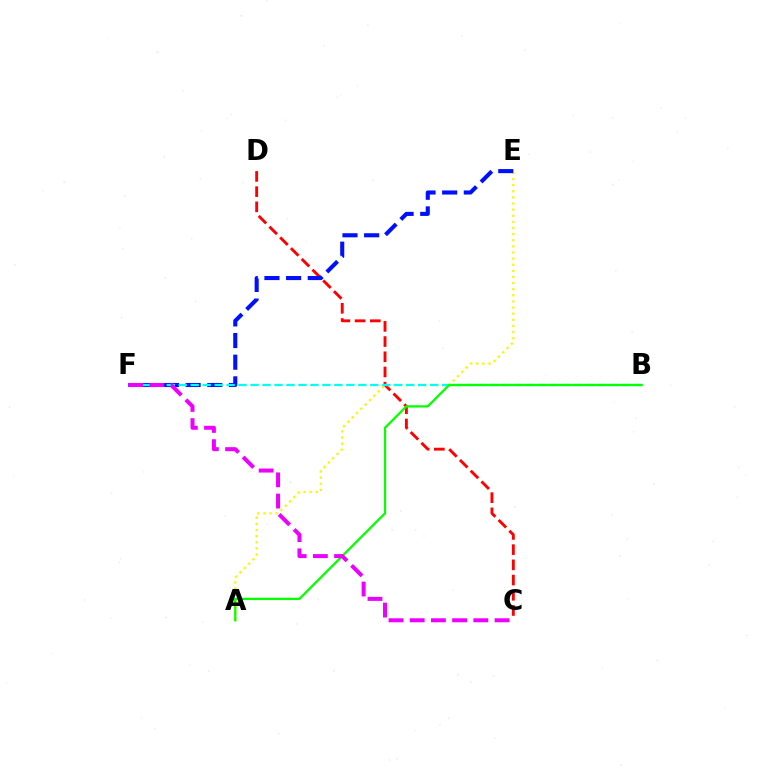{('C', 'D'): [{'color': '#ff0000', 'line_style': 'dashed', 'thickness': 2.07}], ('A', 'E'): [{'color': '#fcf500', 'line_style': 'dotted', 'thickness': 1.66}], ('E', 'F'): [{'color': '#0010ff', 'line_style': 'dashed', 'thickness': 2.94}], ('B', 'F'): [{'color': '#00fff6', 'line_style': 'dashed', 'thickness': 1.63}], ('A', 'B'): [{'color': '#08ff00', 'line_style': 'solid', 'thickness': 1.65}], ('C', 'F'): [{'color': '#ee00ff', 'line_style': 'dashed', 'thickness': 2.88}]}